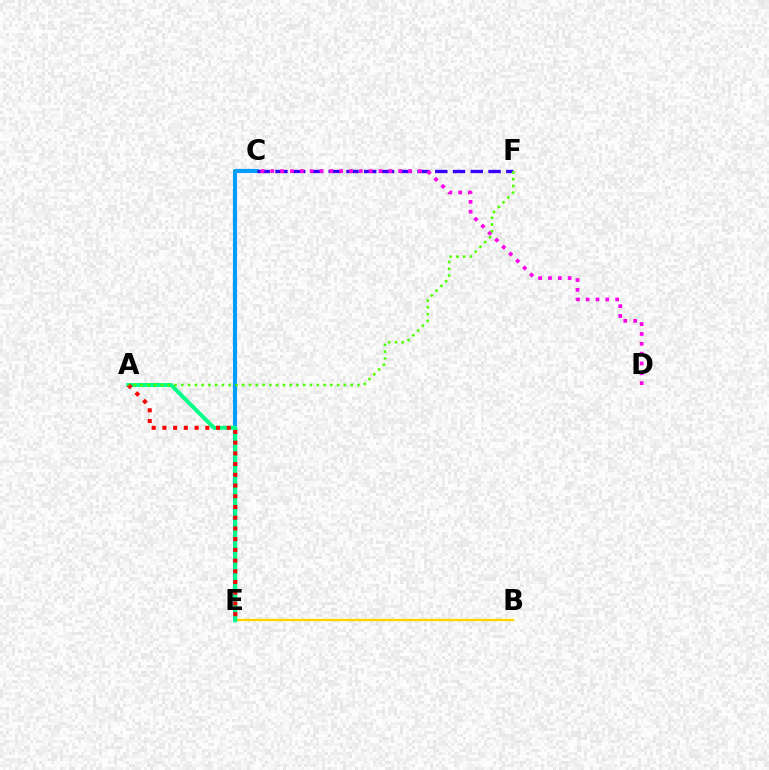{('B', 'E'): [{'color': '#ffd500', 'line_style': 'solid', 'thickness': 1.74}], ('C', 'E'): [{'color': '#009eff', 'line_style': 'solid', 'thickness': 2.94}], ('A', 'E'): [{'color': '#00ff86', 'line_style': 'solid', 'thickness': 2.84}, {'color': '#ff0000', 'line_style': 'dotted', 'thickness': 2.91}], ('C', 'F'): [{'color': '#3700ff', 'line_style': 'dashed', 'thickness': 2.41}], ('C', 'D'): [{'color': '#ff00ed', 'line_style': 'dotted', 'thickness': 2.67}], ('A', 'F'): [{'color': '#4fff00', 'line_style': 'dotted', 'thickness': 1.84}]}